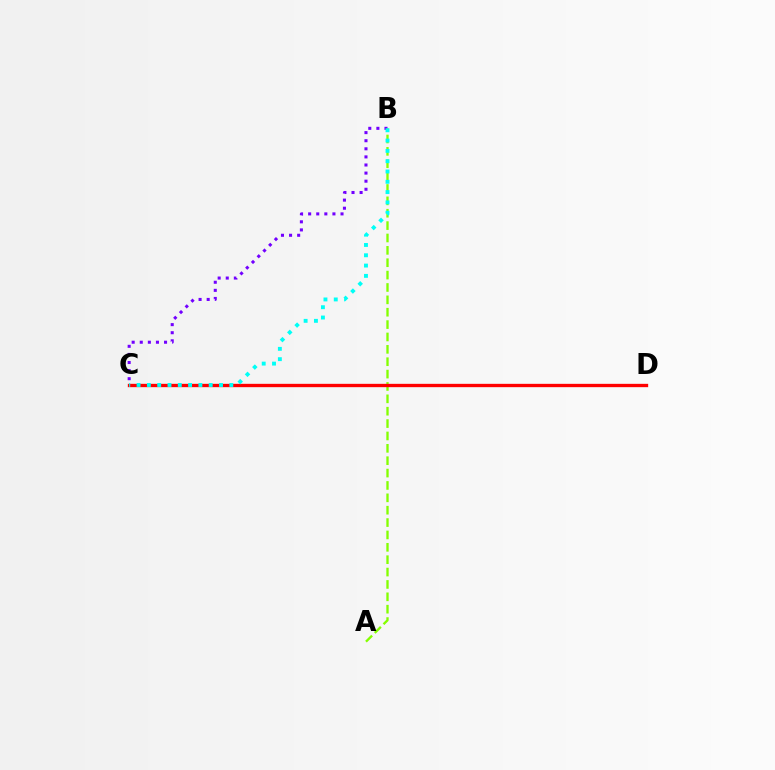{('B', 'C'): [{'color': '#7200ff', 'line_style': 'dotted', 'thickness': 2.2}, {'color': '#00fff6', 'line_style': 'dotted', 'thickness': 2.8}], ('A', 'B'): [{'color': '#84ff00', 'line_style': 'dashed', 'thickness': 1.68}], ('C', 'D'): [{'color': '#ff0000', 'line_style': 'solid', 'thickness': 2.4}]}